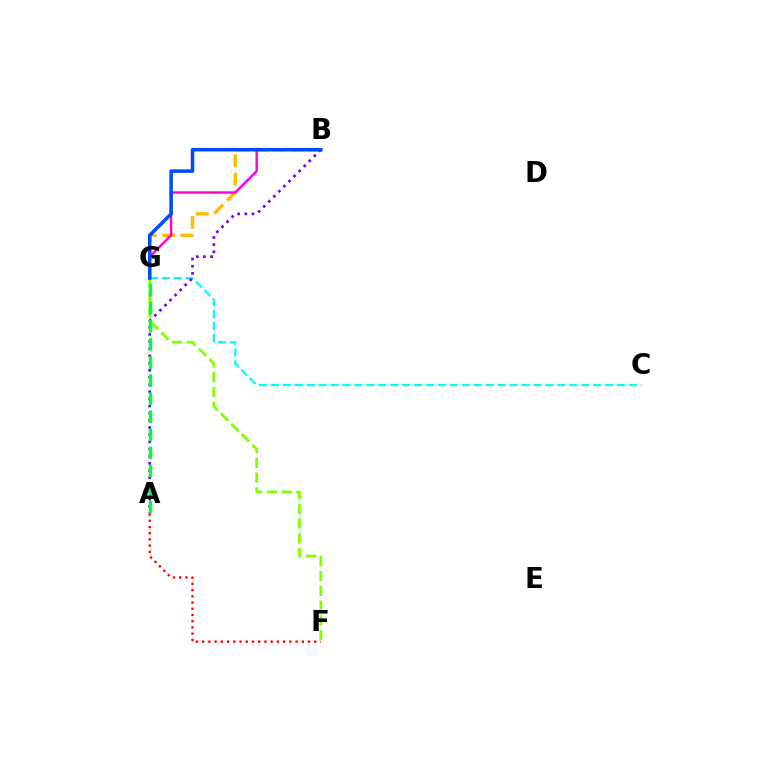{('A', 'F'): [{'color': '#ff0000', 'line_style': 'dotted', 'thickness': 1.69}], ('B', 'G'): [{'color': '#ffbd00', 'line_style': 'dashed', 'thickness': 2.5}, {'color': '#ff00cf', 'line_style': 'solid', 'thickness': 1.73}, {'color': '#004bff', 'line_style': 'solid', 'thickness': 2.54}], ('F', 'G'): [{'color': '#84ff00', 'line_style': 'dashed', 'thickness': 2.01}], ('C', 'G'): [{'color': '#00fff6', 'line_style': 'dashed', 'thickness': 1.62}], ('A', 'B'): [{'color': '#7200ff', 'line_style': 'dotted', 'thickness': 1.95}], ('A', 'G'): [{'color': '#00ff39', 'line_style': 'dashed', 'thickness': 2.46}]}